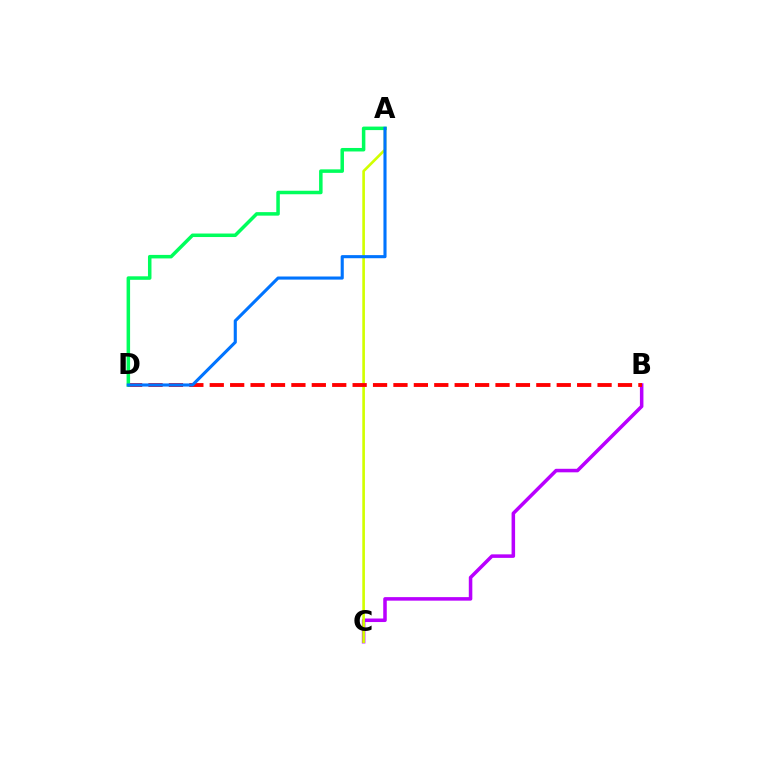{('B', 'C'): [{'color': '#b900ff', 'line_style': 'solid', 'thickness': 2.54}], ('A', 'C'): [{'color': '#d1ff00', 'line_style': 'solid', 'thickness': 1.91}], ('B', 'D'): [{'color': '#ff0000', 'line_style': 'dashed', 'thickness': 2.77}], ('A', 'D'): [{'color': '#00ff5c', 'line_style': 'solid', 'thickness': 2.53}, {'color': '#0074ff', 'line_style': 'solid', 'thickness': 2.23}]}